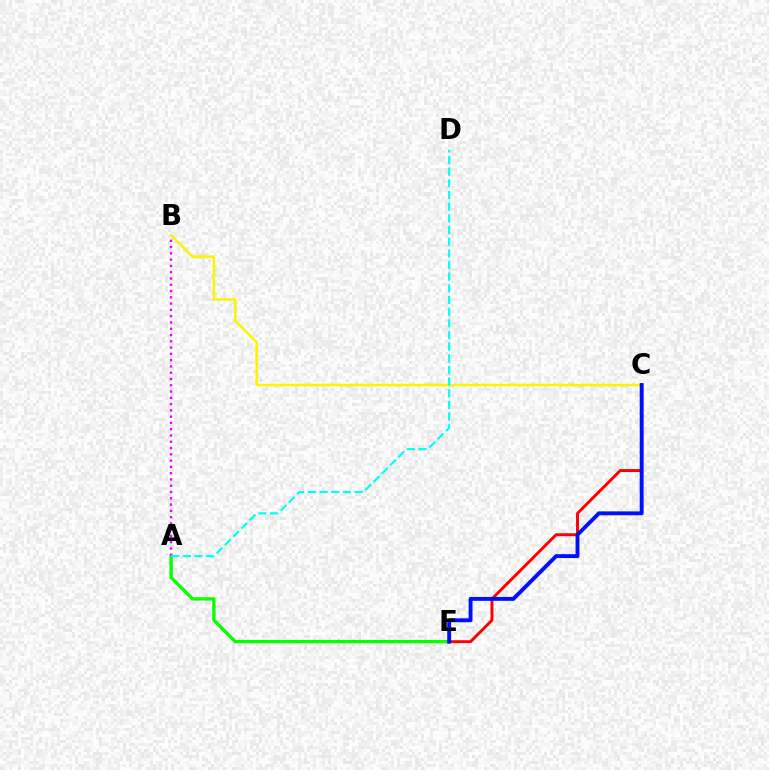{('A', 'E'): [{'color': '#08ff00', 'line_style': 'solid', 'thickness': 2.38}], ('C', 'E'): [{'color': '#ff0000', 'line_style': 'solid', 'thickness': 2.1}, {'color': '#0010ff', 'line_style': 'solid', 'thickness': 2.81}], ('A', 'B'): [{'color': '#ee00ff', 'line_style': 'dotted', 'thickness': 1.71}], ('B', 'C'): [{'color': '#fcf500', 'line_style': 'solid', 'thickness': 1.82}], ('A', 'D'): [{'color': '#00fff6', 'line_style': 'dashed', 'thickness': 1.58}]}